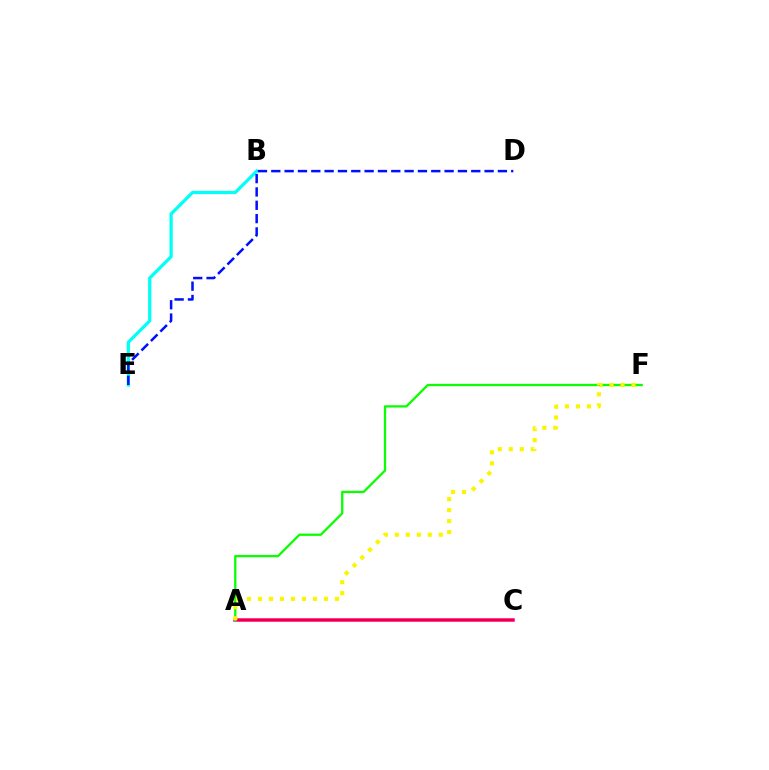{('A', 'C'): [{'color': '#ee00ff', 'line_style': 'solid', 'thickness': 2.54}, {'color': '#ff0000', 'line_style': 'solid', 'thickness': 1.64}], ('B', 'E'): [{'color': '#00fff6', 'line_style': 'solid', 'thickness': 2.34}], ('D', 'E'): [{'color': '#0010ff', 'line_style': 'dashed', 'thickness': 1.81}], ('A', 'F'): [{'color': '#08ff00', 'line_style': 'solid', 'thickness': 1.64}, {'color': '#fcf500', 'line_style': 'dotted', 'thickness': 2.99}]}